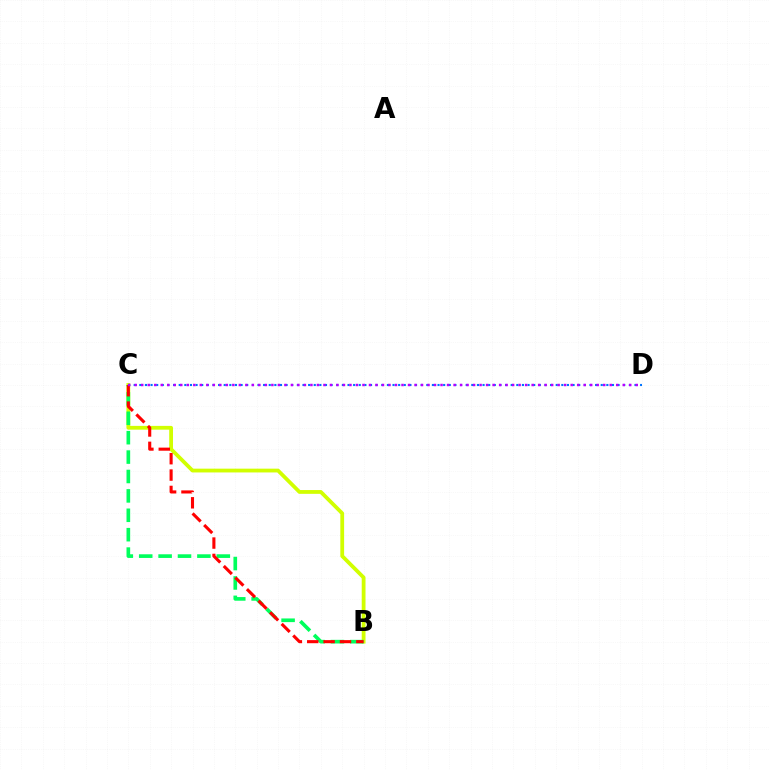{('B', 'C'): [{'color': '#d1ff00', 'line_style': 'solid', 'thickness': 2.73}, {'color': '#00ff5c', 'line_style': 'dashed', 'thickness': 2.64}, {'color': '#ff0000', 'line_style': 'dashed', 'thickness': 2.22}], ('C', 'D'): [{'color': '#0074ff', 'line_style': 'dotted', 'thickness': 1.53}, {'color': '#b900ff', 'line_style': 'dotted', 'thickness': 1.77}]}